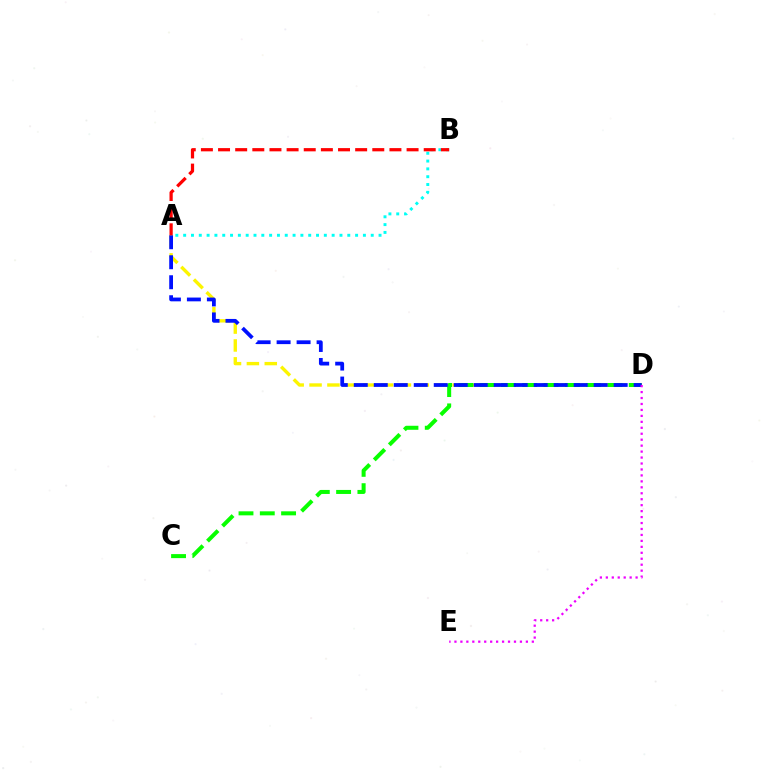{('A', 'D'): [{'color': '#fcf500', 'line_style': 'dashed', 'thickness': 2.43}, {'color': '#0010ff', 'line_style': 'dashed', 'thickness': 2.72}], ('C', 'D'): [{'color': '#08ff00', 'line_style': 'dashed', 'thickness': 2.89}], ('D', 'E'): [{'color': '#ee00ff', 'line_style': 'dotted', 'thickness': 1.62}], ('A', 'B'): [{'color': '#00fff6', 'line_style': 'dotted', 'thickness': 2.12}, {'color': '#ff0000', 'line_style': 'dashed', 'thickness': 2.33}]}